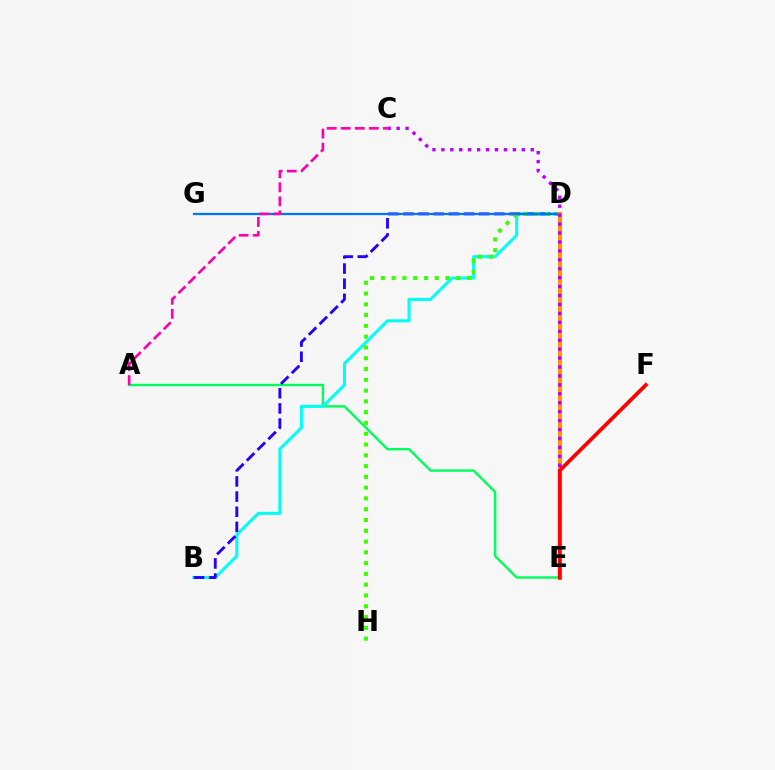{('A', 'E'): [{'color': '#00ff5c', 'line_style': 'solid', 'thickness': 1.74}], ('D', 'E'): [{'color': '#d1ff00', 'line_style': 'dotted', 'thickness': 2.93}, {'color': '#ff9400', 'line_style': 'solid', 'thickness': 2.92}], ('B', 'D'): [{'color': '#00fff6', 'line_style': 'solid', 'thickness': 2.2}, {'color': '#2500ff', 'line_style': 'dashed', 'thickness': 2.06}], ('D', 'H'): [{'color': '#3dff00', 'line_style': 'dotted', 'thickness': 2.93}], ('D', 'G'): [{'color': '#0074ff', 'line_style': 'solid', 'thickness': 1.64}], ('A', 'C'): [{'color': '#ff00ac', 'line_style': 'dashed', 'thickness': 1.91}], ('C', 'E'): [{'color': '#b900ff', 'line_style': 'dotted', 'thickness': 2.43}], ('E', 'F'): [{'color': '#ff0000', 'line_style': 'solid', 'thickness': 2.71}]}